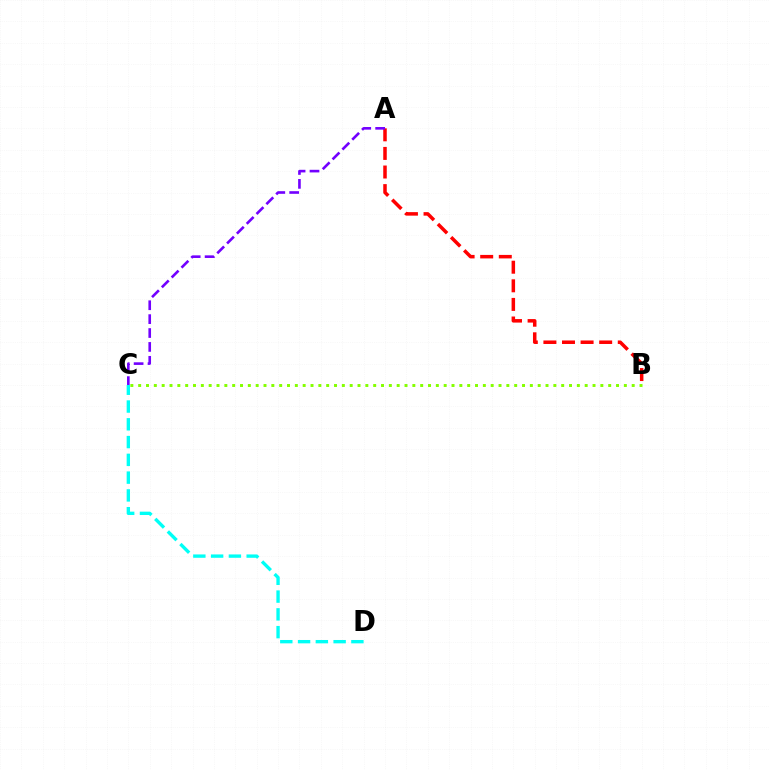{('B', 'C'): [{'color': '#84ff00', 'line_style': 'dotted', 'thickness': 2.13}], ('C', 'D'): [{'color': '#00fff6', 'line_style': 'dashed', 'thickness': 2.41}], ('A', 'B'): [{'color': '#ff0000', 'line_style': 'dashed', 'thickness': 2.53}], ('A', 'C'): [{'color': '#7200ff', 'line_style': 'dashed', 'thickness': 1.89}]}